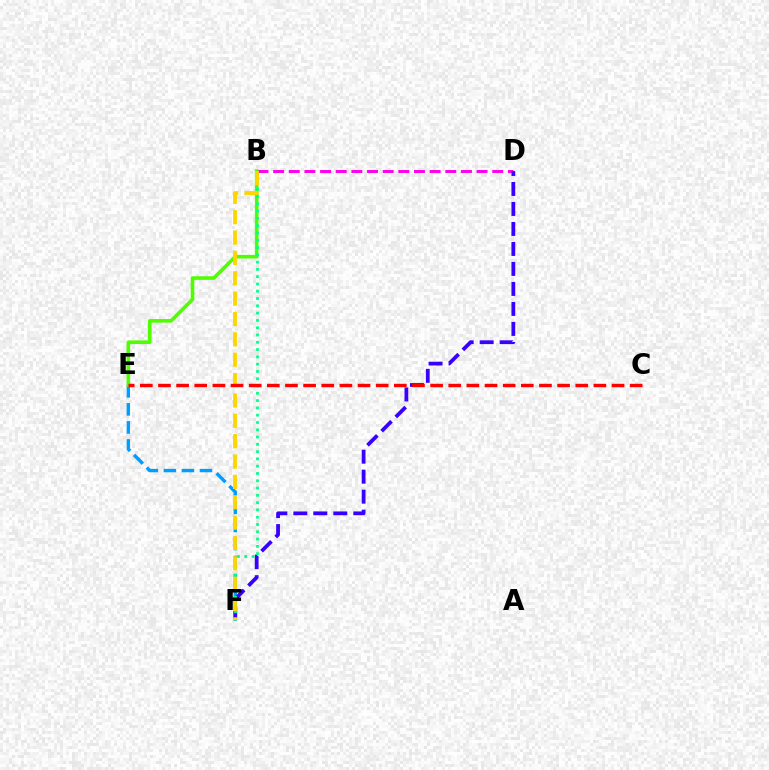{('B', 'D'): [{'color': '#ff00ed', 'line_style': 'dashed', 'thickness': 2.13}], ('E', 'F'): [{'color': '#009eff', 'line_style': 'dashed', 'thickness': 2.45}], ('D', 'F'): [{'color': '#3700ff', 'line_style': 'dashed', 'thickness': 2.72}], ('B', 'E'): [{'color': '#4fff00', 'line_style': 'solid', 'thickness': 2.6}], ('B', 'F'): [{'color': '#00ff86', 'line_style': 'dotted', 'thickness': 1.98}, {'color': '#ffd500', 'line_style': 'dashed', 'thickness': 2.77}], ('C', 'E'): [{'color': '#ff0000', 'line_style': 'dashed', 'thickness': 2.46}]}